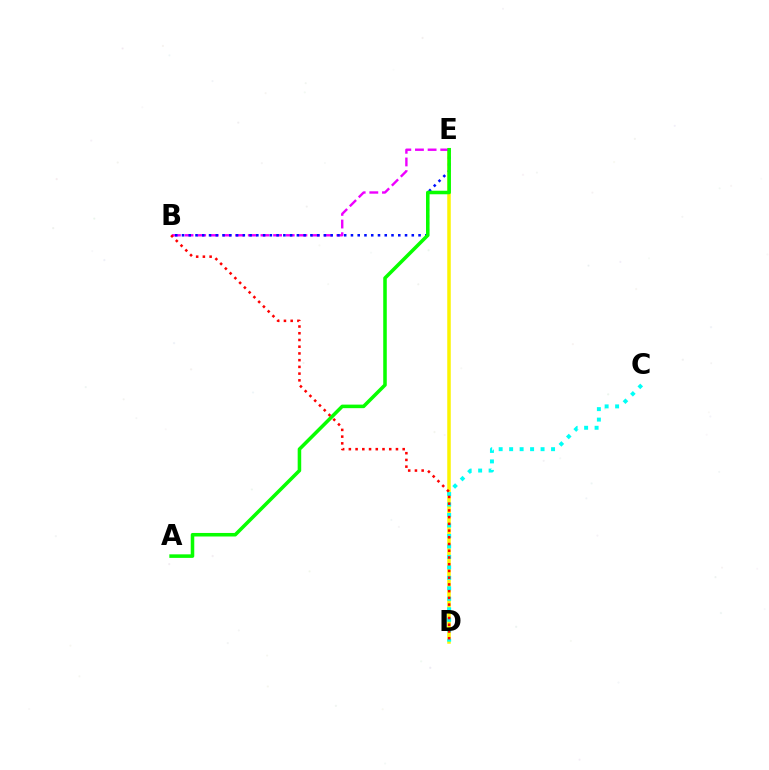{('D', 'E'): [{'color': '#fcf500', 'line_style': 'solid', 'thickness': 2.52}], ('C', 'D'): [{'color': '#00fff6', 'line_style': 'dotted', 'thickness': 2.85}], ('B', 'E'): [{'color': '#ee00ff', 'line_style': 'dashed', 'thickness': 1.72}, {'color': '#0010ff', 'line_style': 'dotted', 'thickness': 1.84}], ('A', 'E'): [{'color': '#08ff00', 'line_style': 'solid', 'thickness': 2.55}], ('B', 'D'): [{'color': '#ff0000', 'line_style': 'dotted', 'thickness': 1.83}]}